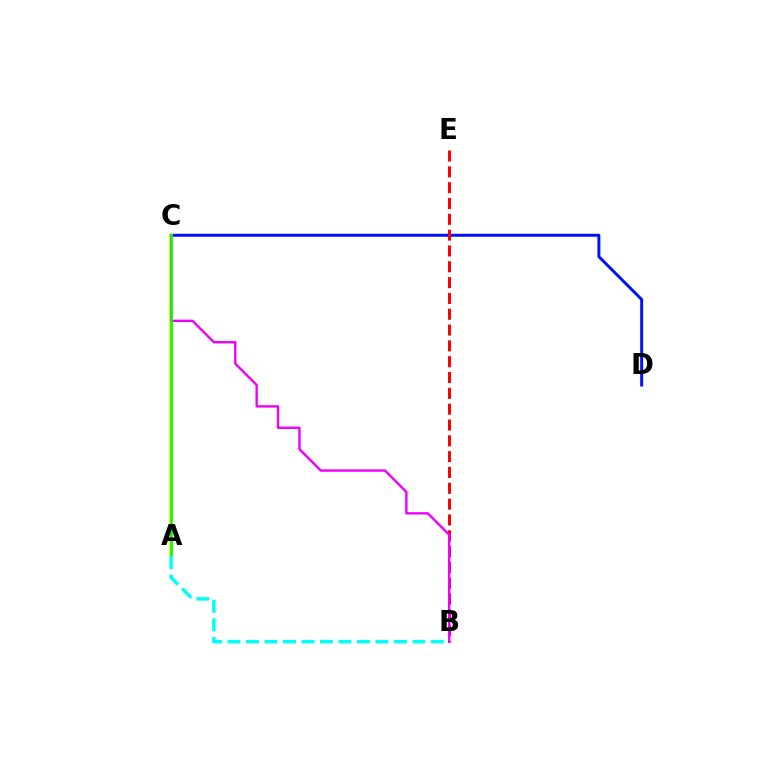{('C', 'D'): [{'color': '#0010ff', 'line_style': 'solid', 'thickness': 2.13}], ('A', 'C'): [{'color': '#fcf500', 'line_style': 'solid', 'thickness': 2.62}, {'color': '#08ff00', 'line_style': 'solid', 'thickness': 1.87}], ('B', 'E'): [{'color': '#ff0000', 'line_style': 'dashed', 'thickness': 2.15}], ('B', 'C'): [{'color': '#ee00ff', 'line_style': 'solid', 'thickness': 1.72}], ('A', 'B'): [{'color': '#00fff6', 'line_style': 'dashed', 'thickness': 2.51}]}